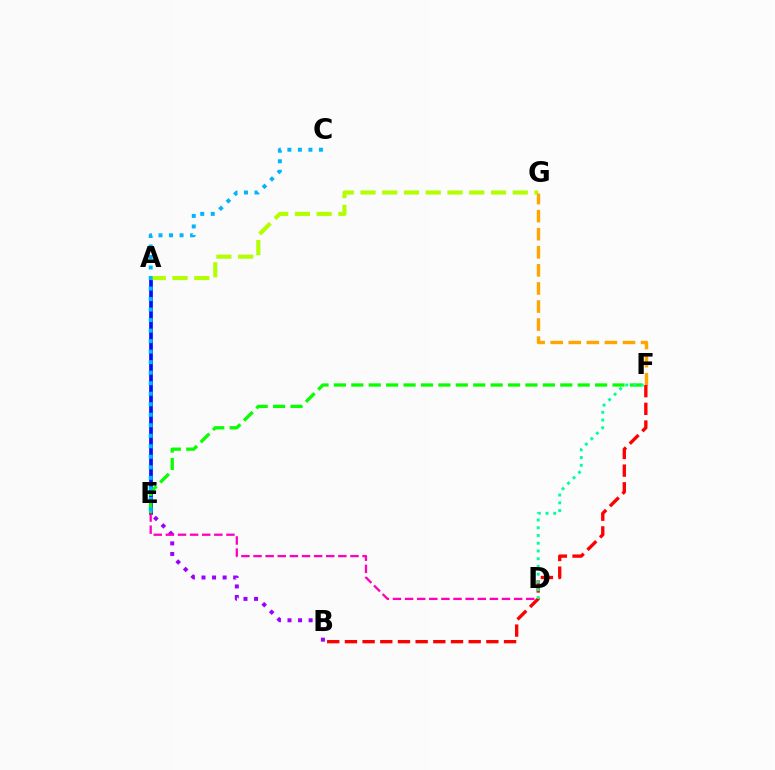{('B', 'E'): [{'color': '#9b00ff', 'line_style': 'dotted', 'thickness': 2.87}], ('A', 'E'): [{'color': '#0010ff', 'line_style': 'solid', 'thickness': 2.68}], ('E', 'F'): [{'color': '#08ff00', 'line_style': 'dashed', 'thickness': 2.37}], ('A', 'G'): [{'color': '#b3ff00', 'line_style': 'dashed', 'thickness': 2.95}], ('D', 'E'): [{'color': '#ff00bd', 'line_style': 'dashed', 'thickness': 1.65}], ('F', 'G'): [{'color': '#ffa500', 'line_style': 'dashed', 'thickness': 2.45}], ('B', 'F'): [{'color': '#ff0000', 'line_style': 'dashed', 'thickness': 2.4}], ('C', 'E'): [{'color': '#00b5ff', 'line_style': 'dotted', 'thickness': 2.86}], ('D', 'F'): [{'color': '#00ff9d', 'line_style': 'dotted', 'thickness': 2.1}]}